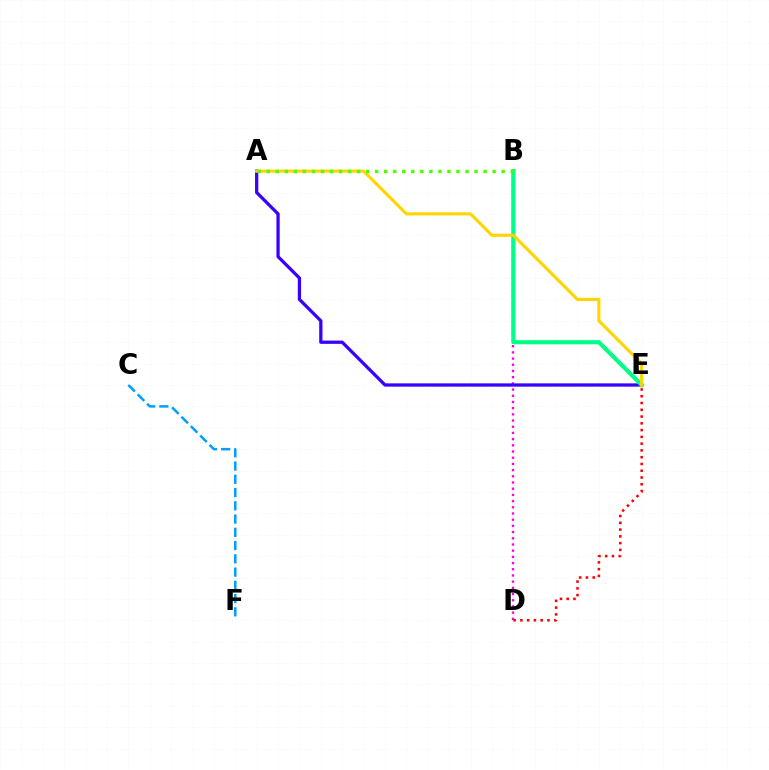{('B', 'D'): [{'color': '#ff00ed', 'line_style': 'dotted', 'thickness': 1.68}], ('A', 'E'): [{'color': '#3700ff', 'line_style': 'solid', 'thickness': 2.35}, {'color': '#ffd500', 'line_style': 'solid', 'thickness': 2.23}], ('D', 'E'): [{'color': '#ff0000', 'line_style': 'dotted', 'thickness': 1.84}], ('C', 'F'): [{'color': '#009eff', 'line_style': 'dashed', 'thickness': 1.8}], ('B', 'E'): [{'color': '#00ff86', 'line_style': 'solid', 'thickness': 2.98}], ('A', 'B'): [{'color': '#4fff00', 'line_style': 'dotted', 'thickness': 2.45}]}